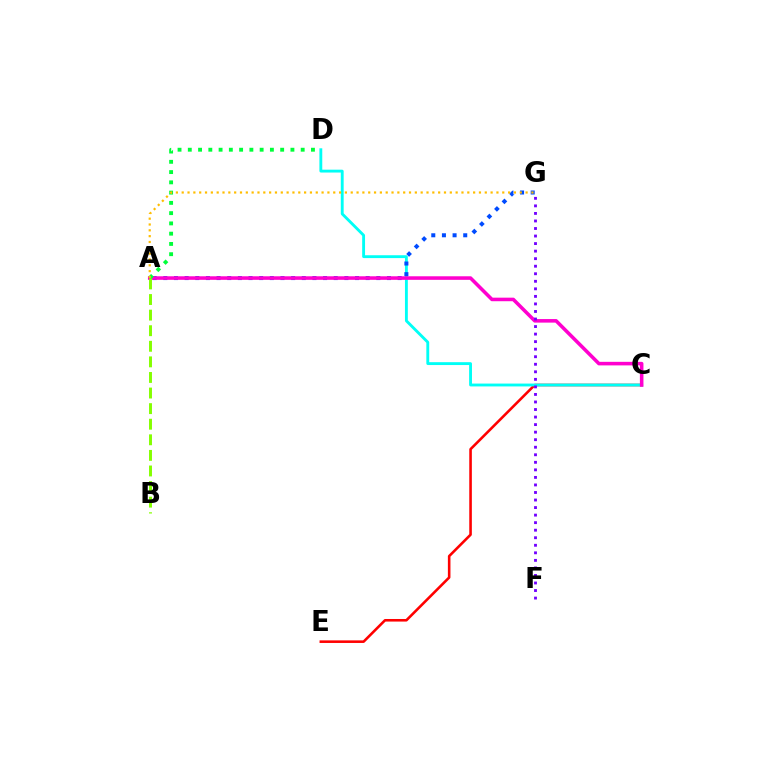{('C', 'E'): [{'color': '#ff0000', 'line_style': 'solid', 'thickness': 1.86}], ('C', 'D'): [{'color': '#00fff6', 'line_style': 'solid', 'thickness': 2.06}], ('A', 'G'): [{'color': '#004bff', 'line_style': 'dotted', 'thickness': 2.89}, {'color': '#ffbd00', 'line_style': 'dotted', 'thickness': 1.58}], ('A', 'C'): [{'color': '#ff00cf', 'line_style': 'solid', 'thickness': 2.56}], ('A', 'D'): [{'color': '#00ff39', 'line_style': 'dotted', 'thickness': 2.79}], ('A', 'B'): [{'color': '#84ff00', 'line_style': 'dashed', 'thickness': 2.12}], ('F', 'G'): [{'color': '#7200ff', 'line_style': 'dotted', 'thickness': 2.05}]}